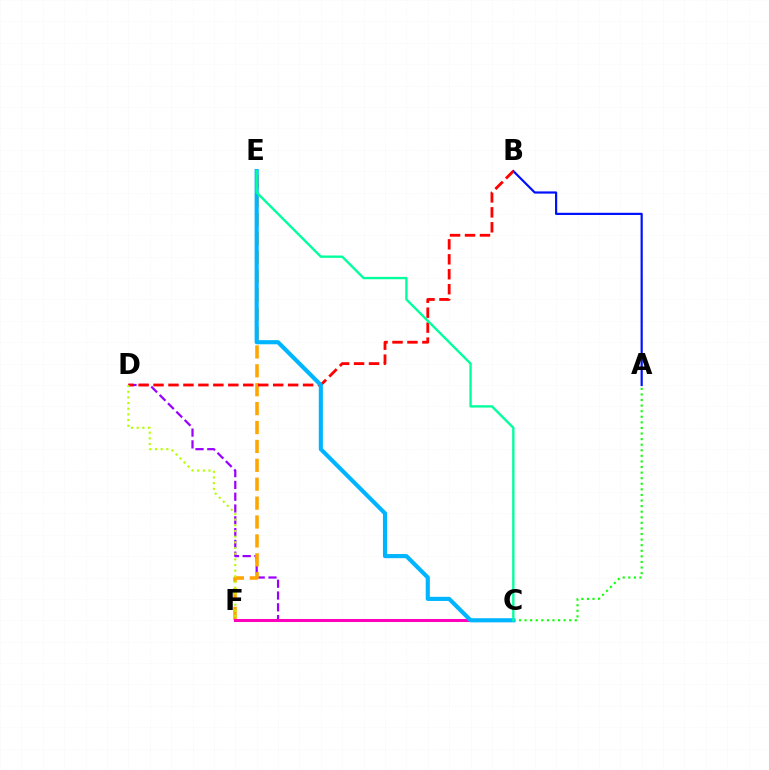{('A', 'C'): [{'color': '#08ff00', 'line_style': 'dotted', 'thickness': 1.52}], ('C', 'D'): [{'color': '#9b00ff', 'line_style': 'dashed', 'thickness': 1.6}], ('A', 'B'): [{'color': '#0010ff', 'line_style': 'solid', 'thickness': 1.58}], ('E', 'F'): [{'color': '#ffa500', 'line_style': 'dashed', 'thickness': 2.57}], ('B', 'D'): [{'color': '#ff0000', 'line_style': 'dashed', 'thickness': 2.03}], ('D', 'F'): [{'color': '#b3ff00', 'line_style': 'dotted', 'thickness': 1.54}], ('C', 'F'): [{'color': '#ff00bd', 'line_style': 'solid', 'thickness': 2.19}], ('C', 'E'): [{'color': '#00b5ff', 'line_style': 'solid', 'thickness': 2.97}, {'color': '#00ff9d', 'line_style': 'solid', 'thickness': 1.7}]}